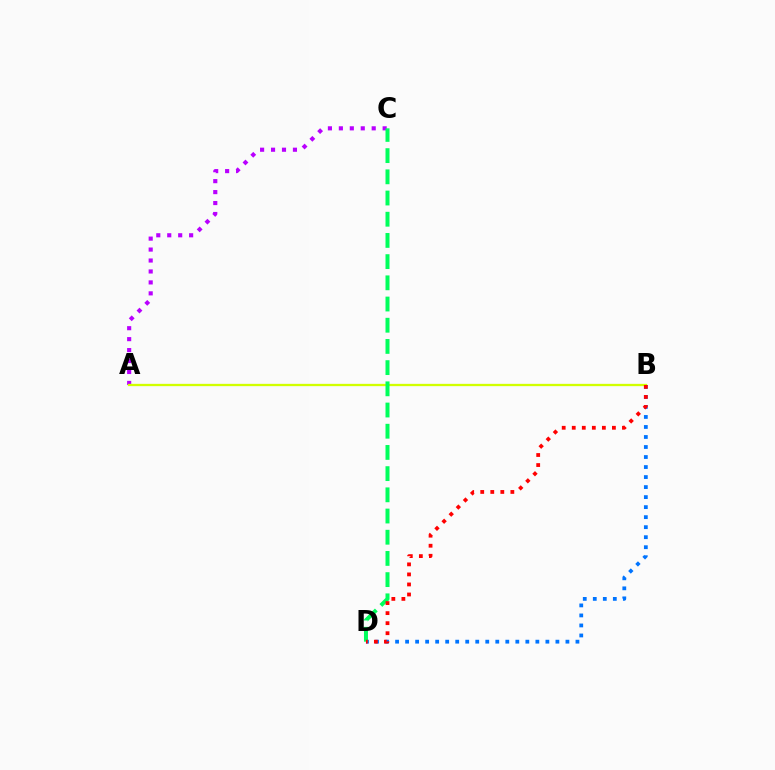{('A', 'C'): [{'color': '#b900ff', 'line_style': 'dotted', 'thickness': 2.97}], ('B', 'D'): [{'color': '#0074ff', 'line_style': 'dotted', 'thickness': 2.72}, {'color': '#ff0000', 'line_style': 'dotted', 'thickness': 2.73}], ('A', 'B'): [{'color': '#d1ff00', 'line_style': 'solid', 'thickness': 1.65}], ('C', 'D'): [{'color': '#00ff5c', 'line_style': 'dashed', 'thickness': 2.88}]}